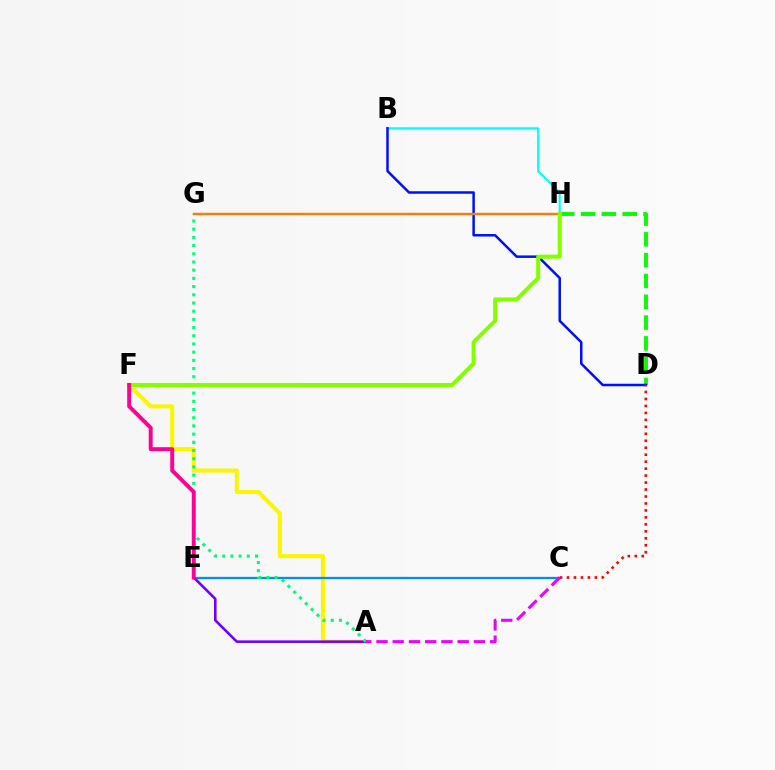{('A', 'F'): [{'color': '#fcf500', 'line_style': 'solid', 'thickness': 2.93}], ('C', 'E'): [{'color': '#008cff', 'line_style': 'solid', 'thickness': 1.65}], ('B', 'H'): [{'color': '#00fff6', 'line_style': 'solid', 'thickness': 1.53}], ('D', 'H'): [{'color': '#08ff00', 'line_style': 'dashed', 'thickness': 2.83}], ('A', 'E'): [{'color': '#7200ff', 'line_style': 'solid', 'thickness': 1.86}], ('A', 'G'): [{'color': '#00ff74', 'line_style': 'dotted', 'thickness': 2.23}], ('B', 'D'): [{'color': '#0010ff', 'line_style': 'solid', 'thickness': 1.81}], ('G', 'H'): [{'color': '#ff7c00', 'line_style': 'solid', 'thickness': 1.74}], ('C', 'D'): [{'color': '#ff0000', 'line_style': 'dotted', 'thickness': 1.89}], ('F', 'H'): [{'color': '#84ff00', 'line_style': 'solid', 'thickness': 2.9}], ('E', 'F'): [{'color': '#ff0094', 'line_style': 'solid', 'thickness': 2.84}], ('A', 'C'): [{'color': '#ee00ff', 'line_style': 'dashed', 'thickness': 2.21}]}